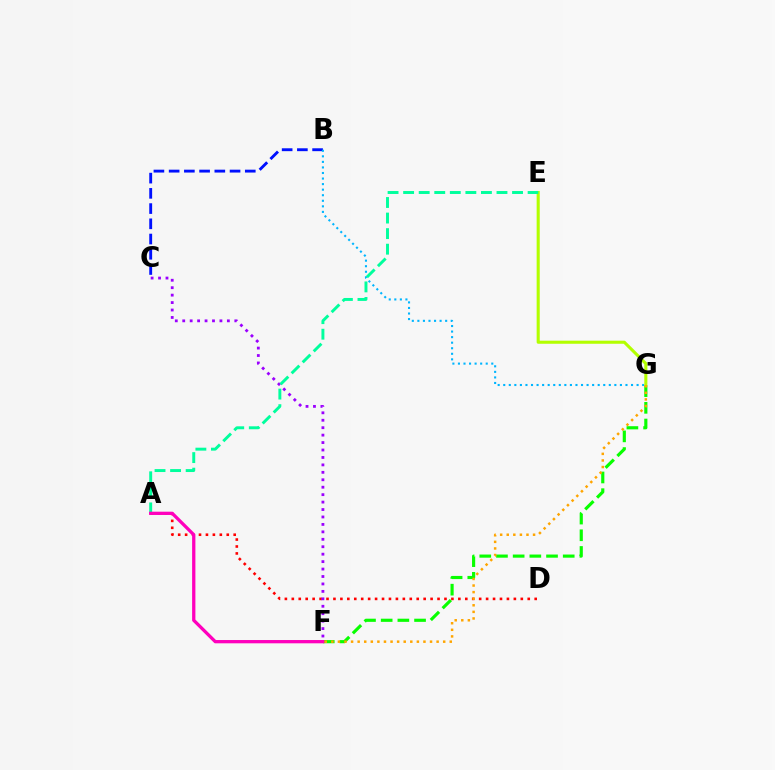{('A', 'D'): [{'color': '#ff0000', 'line_style': 'dotted', 'thickness': 1.89}], ('F', 'G'): [{'color': '#08ff00', 'line_style': 'dashed', 'thickness': 2.27}, {'color': '#ffa500', 'line_style': 'dotted', 'thickness': 1.79}], ('C', 'F'): [{'color': '#9b00ff', 'line_style': 'dotted', 'thickness': 2.02}], ('B', 'C'): [{'color': '#0010ff', 'line_style': 'dashed', 'thickness': 2.07}], ('B', 'G'): [{'color': '#00b5ff', 'line_style': 'dotted', 'thickness': 1.51}], ('E', 'G'): [{'color': '#b3ff00', 'line_style': 'solid', 'thickness': 2.22}], ('A', 'E'): [{'color': '#00ff9d', 'line_style': 'dashed', 'thickness': 2.11}], ('A', 'F'): [{'color': '#ff00bd', 'line_style': 'solid', 'thickness': 2.36}]}